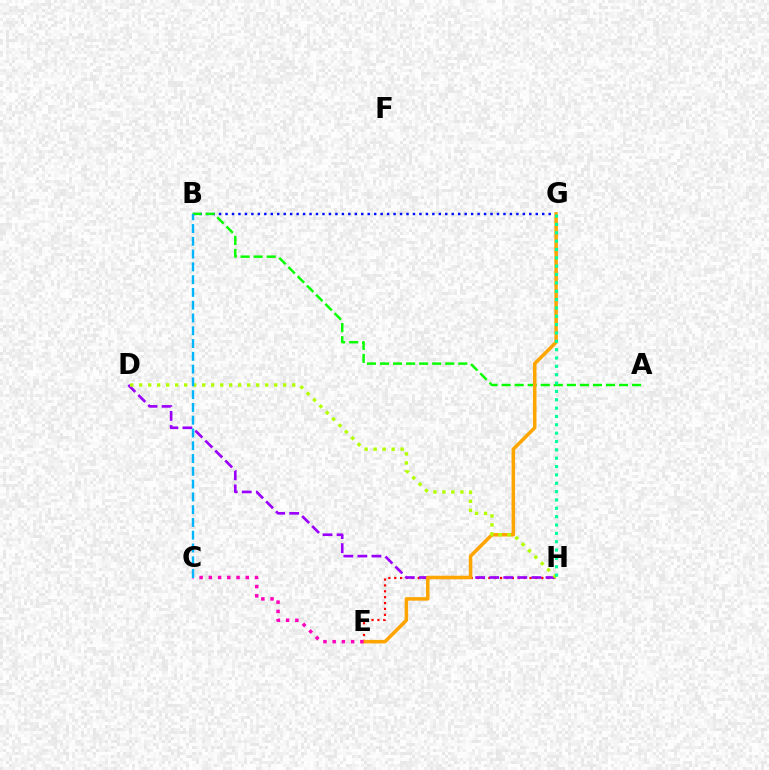{('B', 'G'): [{'color': '#0010ff', 'line_style': 'dotted', 'thickness': 1.76}], ('A', 'B'): [{'color': '#08ff00', 'line_style': 'dashed', 'thickness': 1.77}], ('E', 'H'): [{'color': '#ff0000', 'line_style': 'dotted', 'thickness': 1.6}], ('D', 'H'): [{'color': '#9b00ff', 'line_style': 'dashed', 'thickness': 1.91}, {'color': '#b3ff00', 'line_style': 'dotted', 'thickness': 2.45}], ('E', 'G'): [{'color': '#ffa500', 'line_style': 'solid', 'thickness': 2.53}], ('G', 'H'): [{'color': '#00ff9d', 'line_style': 'dotted', 'thickness': 2.27}], ('C', 'E'): [{'color': '#ff00bd', 'line_style': 'dotted', 'thickness': 2.51}], ('B', 'C'): [{'color': '#00b5ff', 'line_style': 'dashed', 'thickness': 1.74}]}